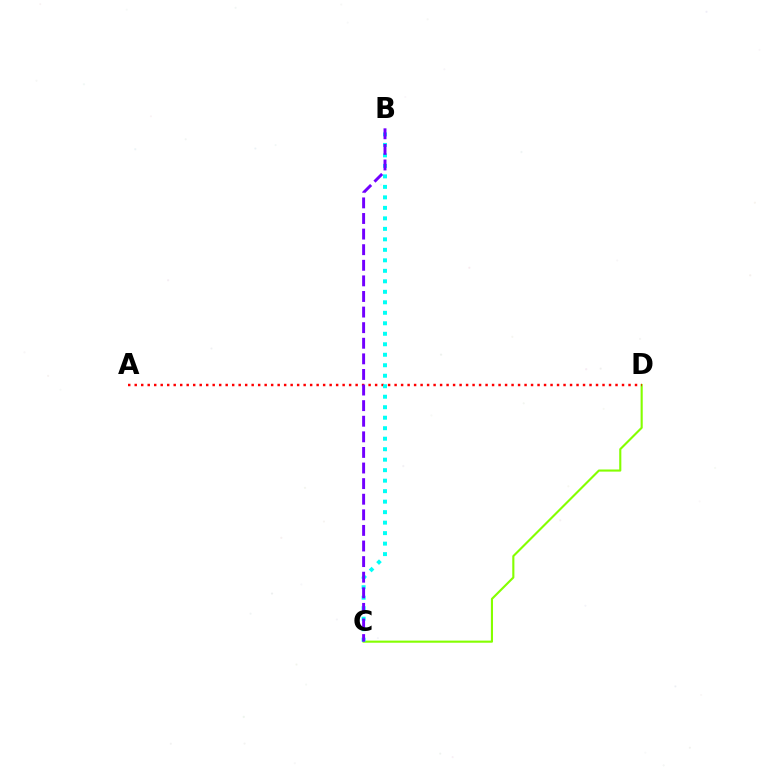{('C', 'D'): [{'color': '#84ff00', 'line_style': 'solid', 'thickness': 1.53}], ('A', 'D'): [{'color': '#ff0000', 'line_style': 'dotted', 'thickness': 1.77}], ('B', 'C'): [{'color': '#00fff6', 'line_style': 'dotted', 'thickness': 2.85}, {'color': '#7200ff', 'line_style': 'dashed', 'thickness': 2.12}]}